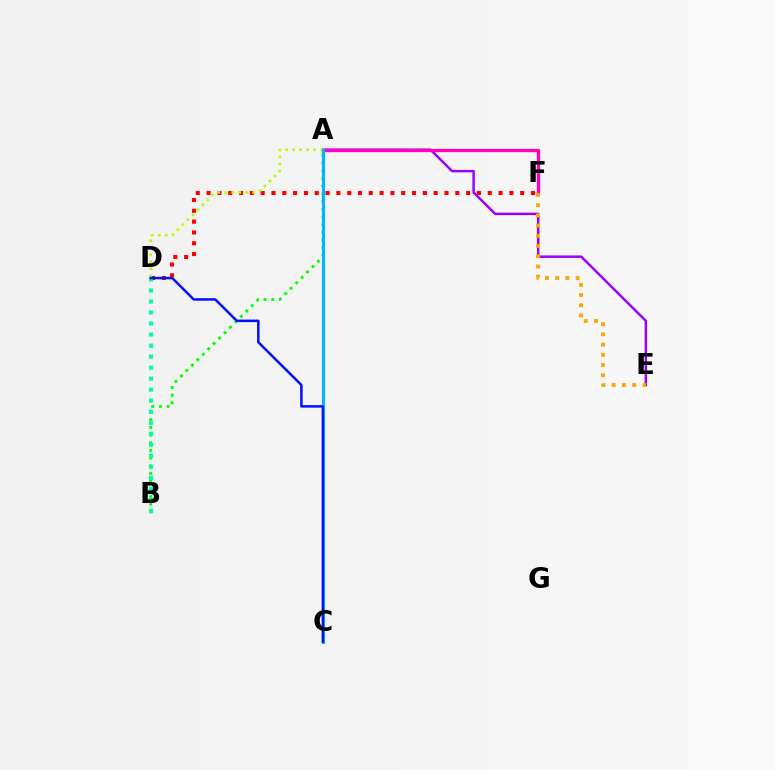{('D', 'F'): [{'color': '#ff0000', 'line_style': 'dotted', 'thickness': 2.94}], ('A', 'E'): [{'color': '#9b00ff', 'line_style': 'solid', 'thickness': 1.77}], ('A', 'B'): [{'color': '#08ff00', 'line_style': 'dotted', 'thickness': 2.09}], ('A', 'F'): [{'color': '#ff00bd', 'line_style': 'solid', 'thickness': 2.39}], ('E', 'F'): [{'color': '#ffa500', 'line_style': 'dotted', 'thickness': 2.78}], ('A', 'D'): [{'color': '#b3ff00', 'line_style': 'dotted', 'thickness': 1.9}], ('A', 'C'): [{'color': '#00b5ff', 'line_style': 'solid', 'thickness': 2.26}], ('B', 'D'): [{'color': '#00ff9d', 'line_style': 'dotted', 'thickness': 2.99}], ('C', 'D'): [{'color': '#0010ff', 'line_style': 'solid', 'thickness': 1.79}]}